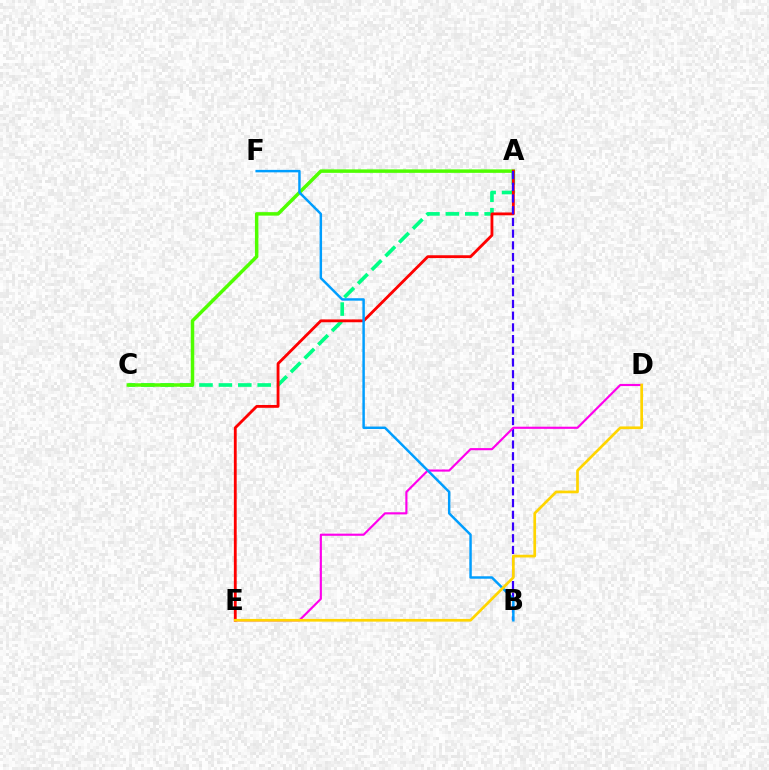{('A', 'C'): [{'color': '#00ff86', 'line_style': 'dashed', 'thickness': 2.64}, {'color': '#4fff00', 'line_style': 'solid', 'thickness': 2.51}], ('A', 'E'): [{'color': '#ff0000', 'line_style': 'solid', 'thickness': 2.04}], ('A', 'B'): [{'color': '#3700ff', 'line_style': 'dashed', 'thickness': 1.59}], ('D', 'E'): [{'color': '#ff00ed', 'line_style': 'solid', 'thickness': 1.55}, {'color': '#ffd500', 'line_style': 'solid', 'thickness': 1.95}], ('B', 'F'): [{'color': '#009eff', 'line_style': 'solid', 'thickness': 1.77}]}